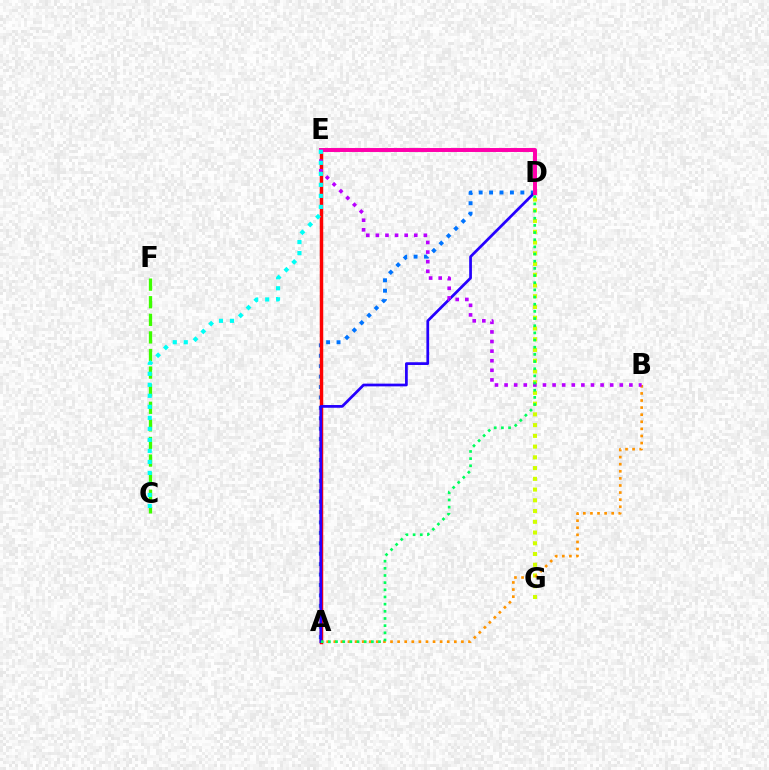{('D', 'G'): [{'color': '#d1ff00', 'line_style': 'dotted', 'thickness': 2.92}], ('A', 'D'): [{'color': '#0074ff', 'line_style': 'dotted', 'thickness': 2.83}, {'color': '#2500ff', 'line_style': 'solid', 'thickness': 1.97}, {'color': '#00ff5c', 'line_style': 'dotted', 'thickness': 1.95}], ('C', 'F'): [{'color': '#3dff00', 'line_style': 'dashed', 'thickness': 2.39}], ('A', 'E'): [{'color': '#ff0000', 'line_style': 'solid', 'thickness': 2.49}], ('A', 'B'): [{'color': '#ff9400', 'line_style': 'dotted', 'thickness': 1.93}], ('D', 'E'): [{'color': '#ff00ac', 'line_style': 'solid', 'thickness': 2.85}], ('B', 'E'): [{'color': '#b900ff', 'line_style': 'dotted', 'thickness': 2.61}], ('C', 'E'): [{'color': '#00fff6', 'line_style': 'dotted', 'thickness': 2.99}]}